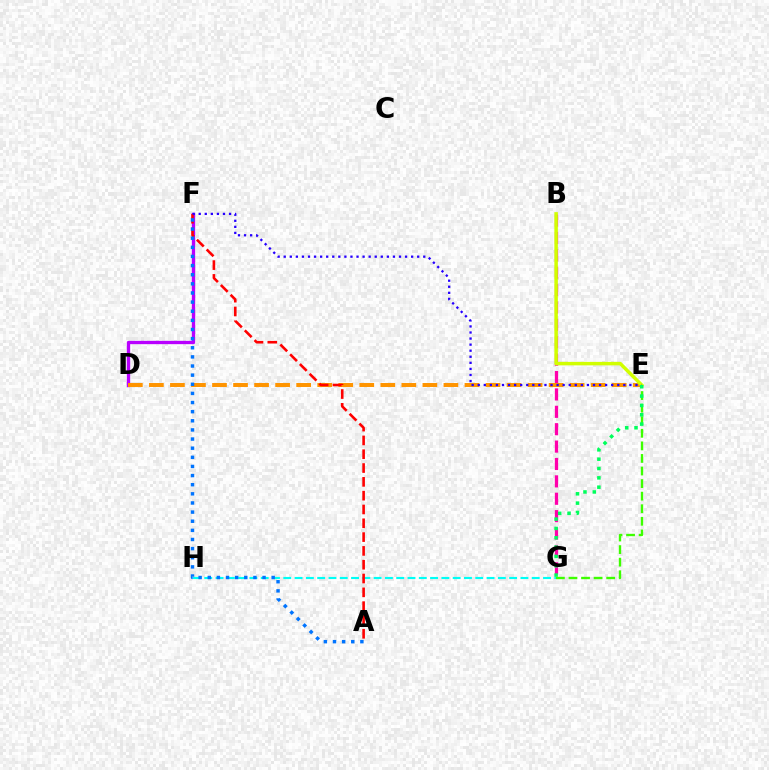{('B', 'G'): [{'color': '#ff00ac', 'line_style': 'dashed', 'thickness': 2.36}], ('E', 'G'): [{'color': '#3dff00', 'line_style': 'dashed', 'thickness': 1.71}, {'color': '#00ff5c', 'line_style': 'dotted', 'thickness': 2.54}], ('D', 'F'): [{'color': '#b900ff', 'line_style': 'solid', 'thickness': 2.4}], ('G', 'H'): [{'color': '#00fff6', 'line_style': 'dashed', 'thickness': 1.53}], ('D', 'E'): [{'color': '#ff9400', 'line_style': 'dashed', 'thickness': 2.86}], ('B', 'E'): [{'color': '#d1ff00', 'line_style': 'solid', 'thickness': 2.52}], ('A', 'F'): [{'color': '#ff0000', 'line_style': 'dashed', 'thickness': 1.88}, {'color': '#0074ff', 'line_style': 'dotted', 'thickness': 2.48}], ('E', 'F'): [{'color': '#2500ff', 'line_style': 'dotted', 'thickness': 1.65}]}